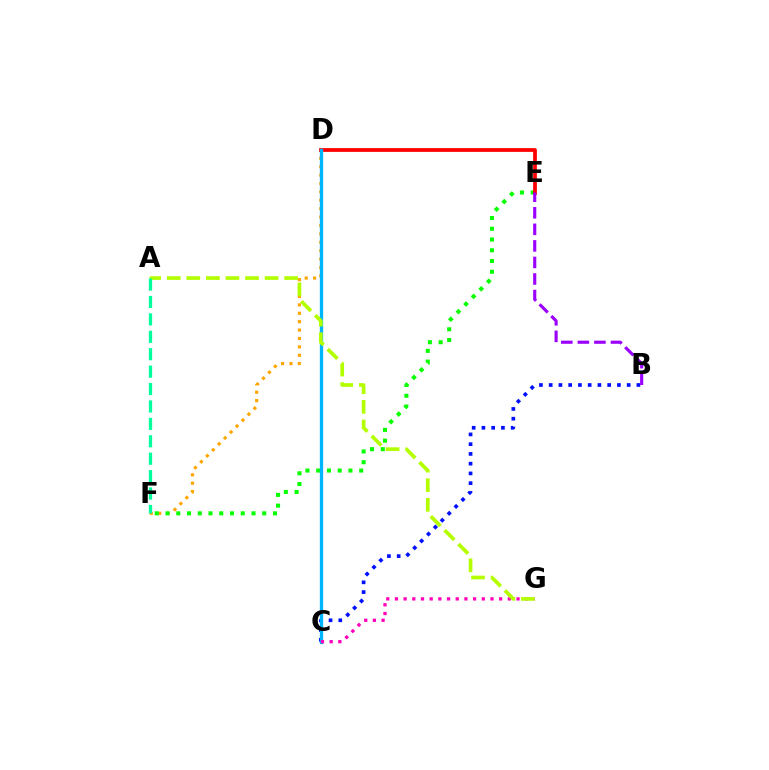{('B', 'C'): [{'color': '#0010ff', 'line_style': 'dotted', 'thickness': 2.65}], ('D', 'F'): [{'color': '#ffa500', 'line_style': 'dotted', 'thickness': 2.28}], ('E', 'F'): [{'color': '#08ff00', 'line_style': 'dotted', 'thickness': 2.92}], ('D', 'E'): [{'color': '#ff0000', 'line_style': 'solid', 'thickness': 2.71}], ('C', 'D'): [{'color': '#00b5ff', 'line_style': 'solid', 'thickness': 2.39}], ('C', 'G'): [{'color': '#ff00bd', 'line_style': 'dotted', 'thickness': 2.36}], ('B', 'E'): [{'color': '#9b00ff', 'line_style': 'dashed', 'thickness': 2.25}], ('A', 'G'): [{'color': '#b3ff00', 'line_style': 'dashed', 'thickness': 2.66}], ('A', 'F'): [{'color': '#00ff9d', 'line_style': 'dashed', 'thickness': 2.37}]}